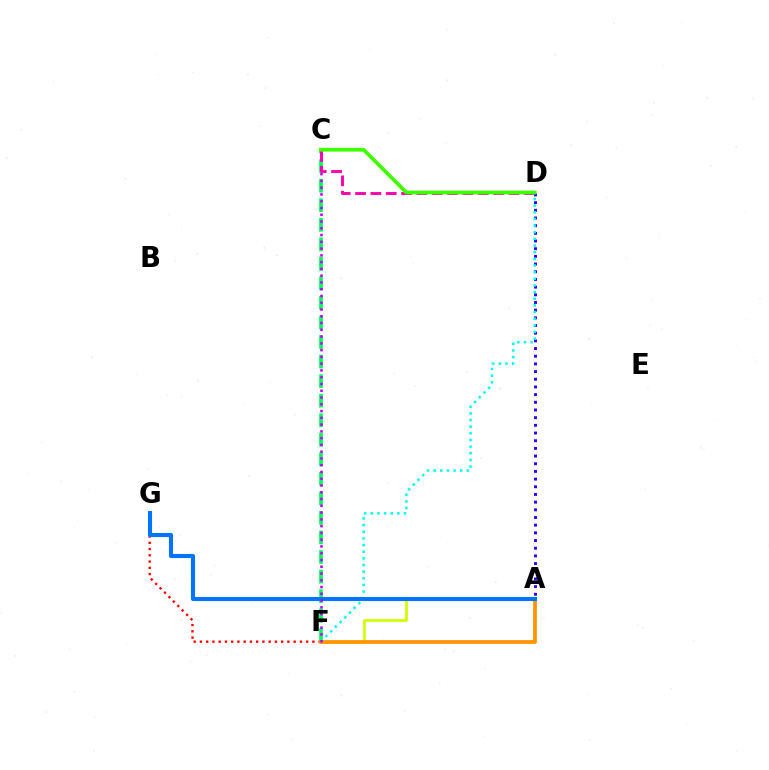{('A', 'F'): [{'color': '#d1ff00', 'line_style': 'solid', 'thickness': 1.99}, {'color': '#ff9400', 'line_style': 'solid', 'thickness': 2.68}], ('C', 'F'): [{'color': '#00ff5c', 'line_style': 'dashed', 'thickness': 2.65}, {'color': '#b900ff', 'line_style': 'dotted', 'thickness': 1.84}], ('A', 'D'): [{'color': '#2500ff', 'line_style': 'dotted', 'thickness': 2.09}], ('F', 'G'): [{'color': '#ff0000', 'line_style': 'dotted', 'thickness': 1.7}], ('D', 'F'): [{'color': '#00fff6', 'line_style': 'dotted', 'thickness': 1.81}], ('A', 'G'): [{'color': '#0074ff', 'line_style': 'solid', 'thickness': 2.95}], ('C', 'D'): [{'color': '#ff00ac', 'line_style': 'dashed', 'thickness': 2.08}, {'color': '#3dff00', 'line_style': 'solid', 'thickness': 2.69}]}